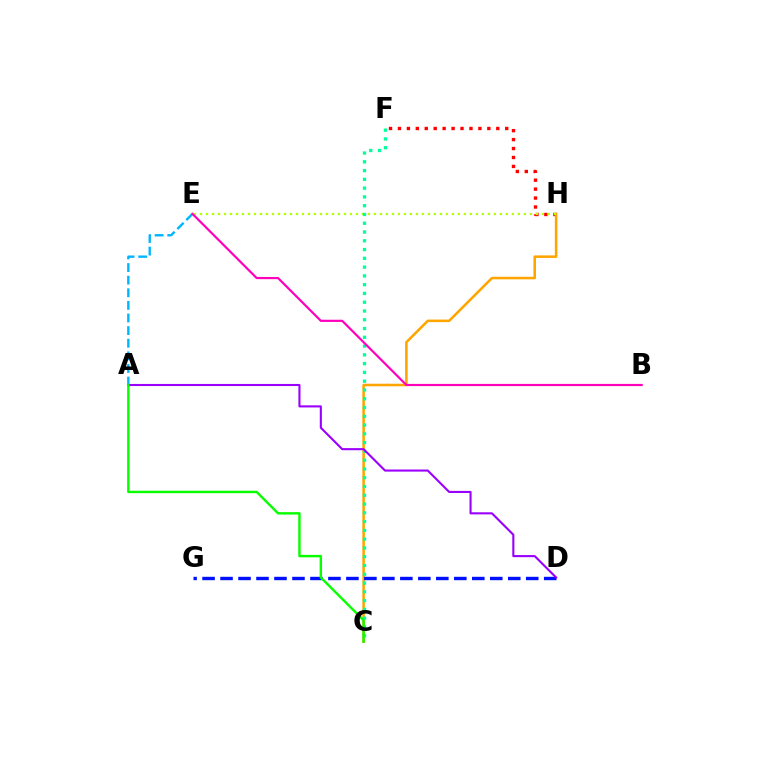{('F', 'H'): [{'color': '#ff0000', 'line_style': 'dotted', 'thickness': 2.43}], ('C', 'H'): [{'color': '#ffa500', 'line_style': 'solid', 'thickness': 1.84}], ('D', 'G'): [{'color': '#0010ff', 'line_style': 'dashed', 'thickness': 2.44}], ('E', 'H'): [{'color': '#b3ff00', 'line_style': 'dotted', 'thickness': 1.63}], ('A', 'E'): [{'color': '#00b5ff', 'line_style': 'dashed', 'thickness': 1.71}], ('C', 'F'): [{'color': '#00ff9d', 'line_style': 'dotted', 'thickness': 2.38}], ('B', 'E'): [{'color': '#ff00bd', 'line_style': 'solid', 'thickness': 1.58}], ('A', 'D'): [{'color': '#9b00ff', 'line_style': 'solid', 'thickness': 1.51}], ('A', 'C'): [{'color': '#08ff00', 'line_style': 'solid', 'thickness': 1.74}]}